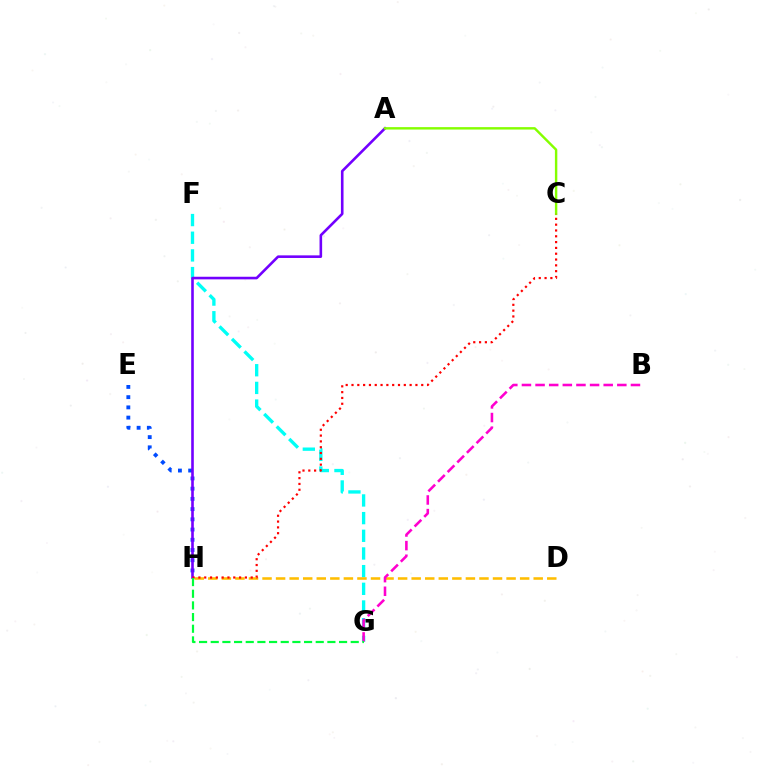{('E', 'H'): [{'color': '#004bff', 'line_style': 'dotted', 'thickness': 2.78}], ('F', 'G'): [{'color': '#00fff6', 'line_style': 'dashed', 'thickness': 2.4}], ('A', 'H'): [{'color': '#7200ff', 'line_style': 'solid', 'thickness': 1.88}], ('D', 'H'): [{'color': '#ffbd00', 'line_style': 'dashed', 'thickness': 1.84}], ('A', 'C'): [{'color': '#84ff00', 'line_style': 'solid', 'thickness': 1.74}], ('C', 'H'): [{'color': '#ff0000', 'line_style': 'dotted', 'thickness': 1.58}], ('B', 'G'): [{'color': '#ff00cf', 'line_style': 'dashed', 'thickness': 1.85}], ('G', 'H'): [{'color': '#00ff39', 'line_style': 'dashed', 'thickness': 1.58}]}